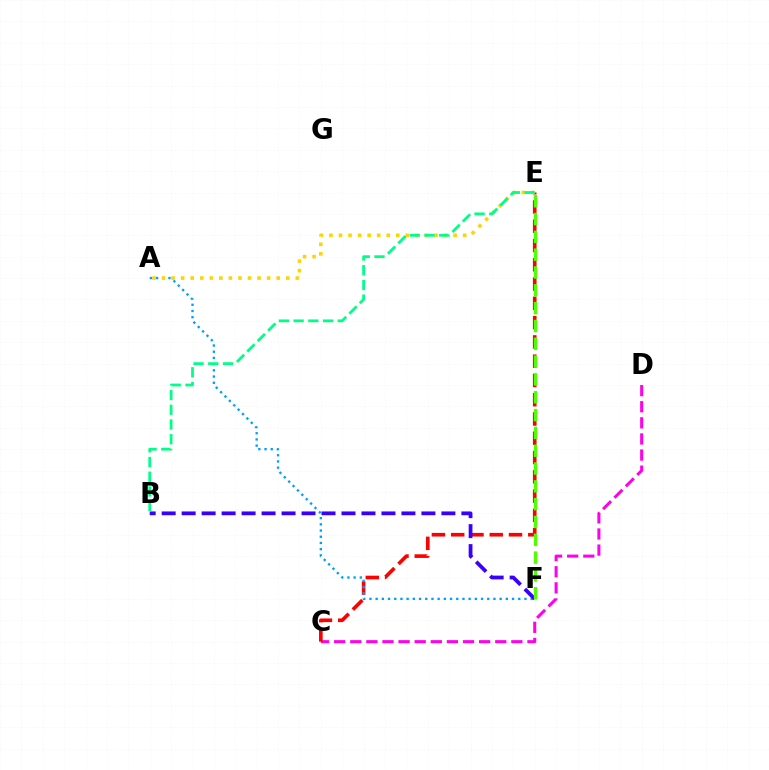{('C', 'D'): [{'color': '#ff00ed', 'line_style': 'dashed', 'thickness': 2.19}], ('C', 'E'): [{'color': '#ff0000', 'line_style': 'dashed', 'thickness': 2.62}], ('A', 'F'): [{'color': '#009eff', 'line_style': 'dotted', 'thickness': 1.68}], ('A', 'E'): [{'color': '#ffd500', 'line_style': 'dotted', 'thickness': 2.6}], ('B', 'F'): [{'color': '#3700ff', 'line_style': 'dashed', 'thickness': 2.71}], ('B', 'E'): [{'color': '#00ff86', 'line_style': 'dashed', 'thickness': 2.0}], ('E', 'F'): [{'color': '#4fff00', 'line_style': 'dashed', 'thickness': 2.42}]}